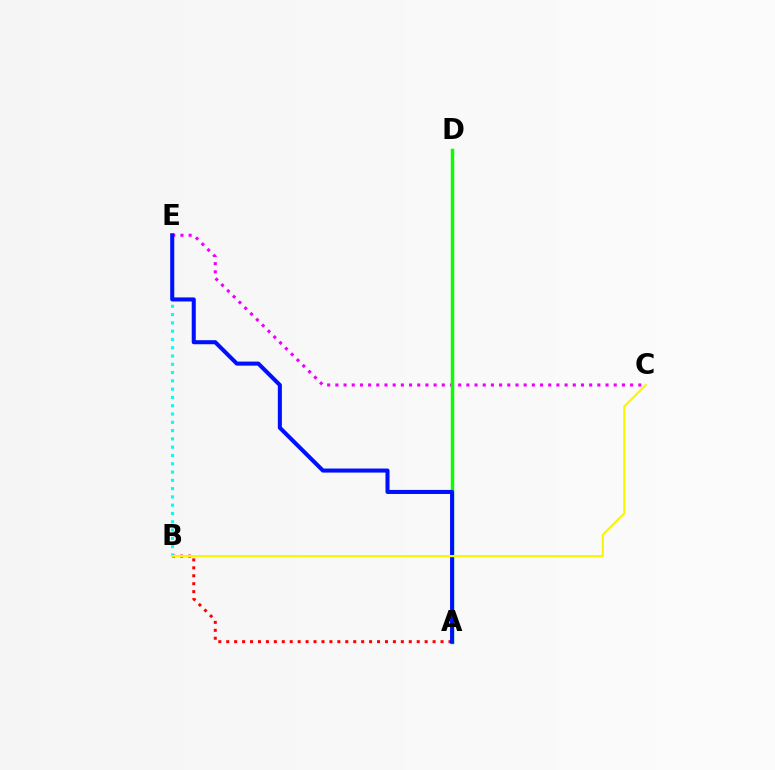{('A', 'B'): [{'color': '#ff0000', 'line_style': 'dotted', 'thickness': 2.16}], ('B', 'E'): [{'color': '#00fff6', 'line_style': 'dotted', 'thickness': 2.25}], ('C', 'E'): [{'color': '#ee00ff', 'line_style': 'dotted', 'thickness': 2.22}], ('A', 'D'): [{'color': '#08ff00', 'line_style': 'solid', 'thickness': 2.49}], ('A', 'E'): [{'color': '#0010ff', 'line_style': 'solid', 'thickness': 2.92}], ('B', 'C'): [{'color': '#fcf500', 'line_style': 'solid', 'thickness': 1.57}]}